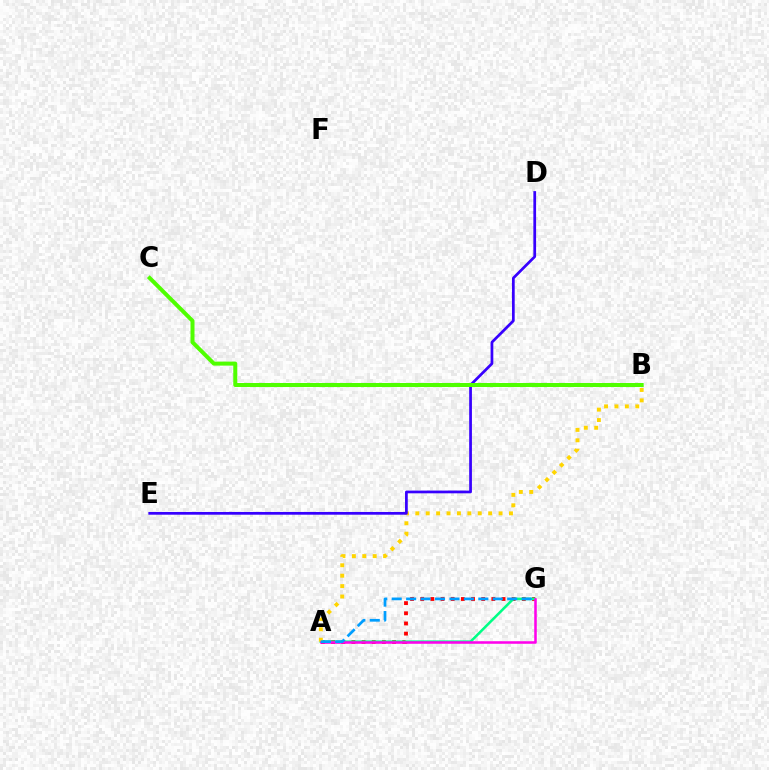{('A', 'G'): [{'color': '#ff0000', 'line_style': 'dotted', 'thickness': 2.76}, {'color': '#00ff86', 'line_style': 'solid', 'thickness': 1.84}, {'color': '#ff00ed', 'line_style': 'solid', 'thickness': 1.83}, {'color': '#009eff', 'line_style': 'dashed', 'thickness': 1.96}], ('A', 'B'): [{'color': '#ffd500', 'line_style': 'dotted', 'thickness': 2.83}], ('D', 'E'): [{'color': '#3700ff', 'line_style': 'solid', 'thickness': 1.97}], ('B', 'C'): [{'color': '#4fff00', 'line_style': 'solid', 'thickness': 2.89}]}